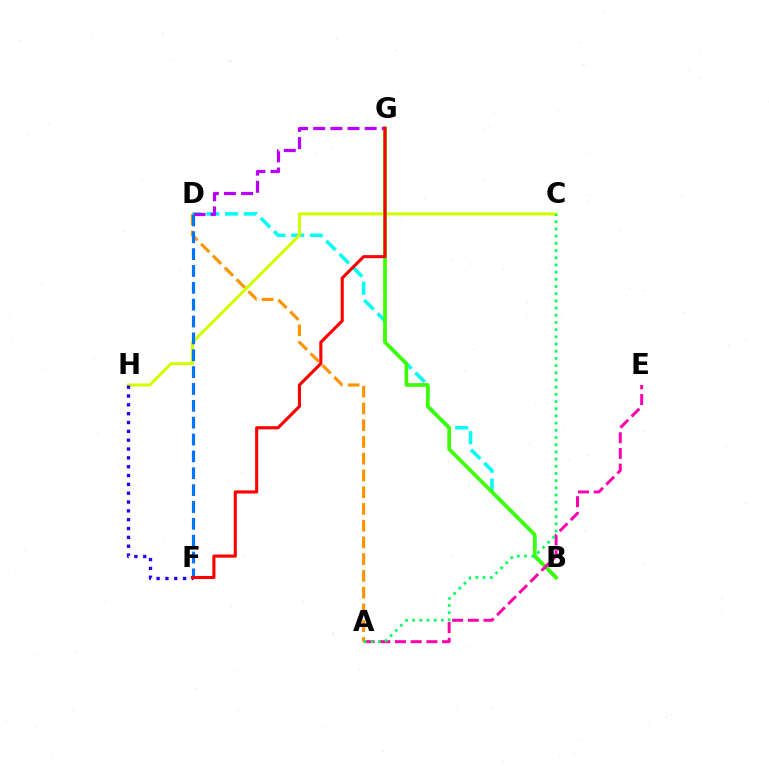{('B', 'D'): [{'color': '#00fff6', 'line_style': 'dashed', 'thickness': 2.55}], ('C', 'H'): [{'color': '#d1ff00', 'line_style': 'solid', 'thickness': 2.21}], ('B', 'G'): [{'color': '#3dff00', 'line_style': 'solid', 'thickness': 2.64}], ('F', 'H'): [{'color': '#2500ff', 'line_style': 'dotted', 'thickness': 2.4}], ('A', 'E'): [{'color': '#ff00ac', 'line_style': 'dashed', 'thickness': 2.13}], ('D', 'G'): [{'color': '#b900ff', 'line_style': 'dashed', 'thickness': 2.33}], ('A', 'D'): [{'color': '#ff9400', 'line_style': 'dashed', 'thickness': 2.27}], ('D', 'F'): [{'color': '#0074ff', 'line_style': 'dashed', 'thickness': 2.29}], ('F', 'G'): [{'color': '#ff0000', 'line_style': 'solid', 'thickness': 2.23}], ('A', 'C'): [{'color': '#00ff5c', 'line_style': 'dotted', 'thickness': 1.95}]}